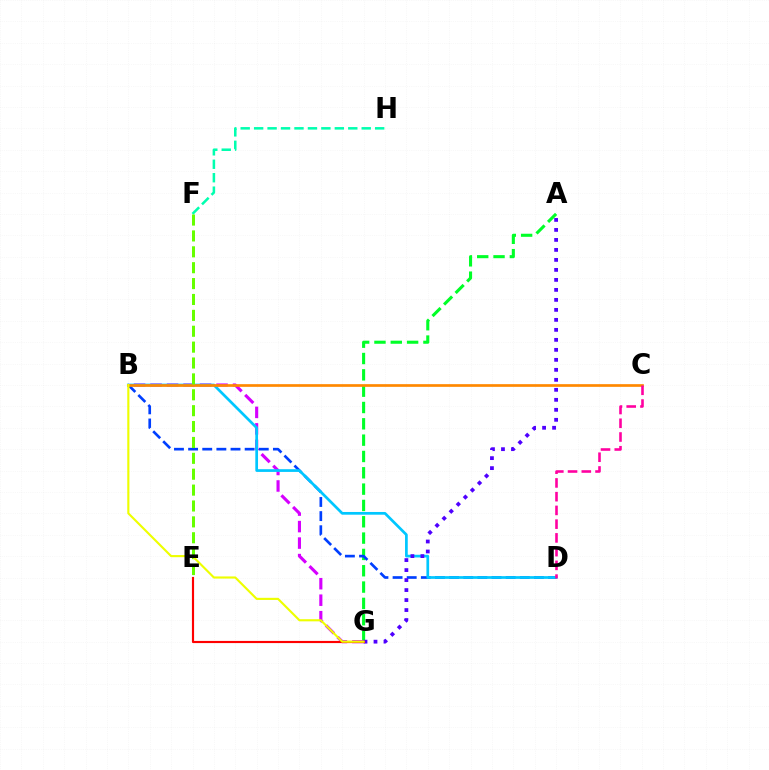{('A', 'G'): [{'color': '#00ff27', 'line_style': 'dashed', 'thickness': 2.22}, {'color': '#4f00ff', 'line_style': 'dotted', 'thickness': 2.72}], ('B', 'G'): [{'color': '#d600ff', 'line_style': 'dashed', 'thickness': 2.24}, {'color': '#eeff00', 'line_style': 'solid', 'thickness': 1.54}], ('B', 'D'): [{'color': '#003fff', 'line_style': 'dashed', 'thickness': 1.92}, {'color': '#00c7ff', 'line_style': 'solid', 'thickness': 1.95}], ('B', 'C'): [{'color': '#ff8800', 'line_style': 'solid', 'thickness': 1.94}], ('F', 'H'): [{'color': '#00ffaf', 'line_style': 'dashed', 'thickness': 1.83}], ('C', 'D'): [{'color': '#ff00a0', 'line_style': 'dashed', 'thickness': 1.87}], ('E', 'F'): [{'color': '#66ff00', 'line_style': 'dashed', 'thickness': 2.16}], ('E', 'G'): [{'color': '#ff0000', 'line_style': 'solid', 'thickness': 1.55}]}